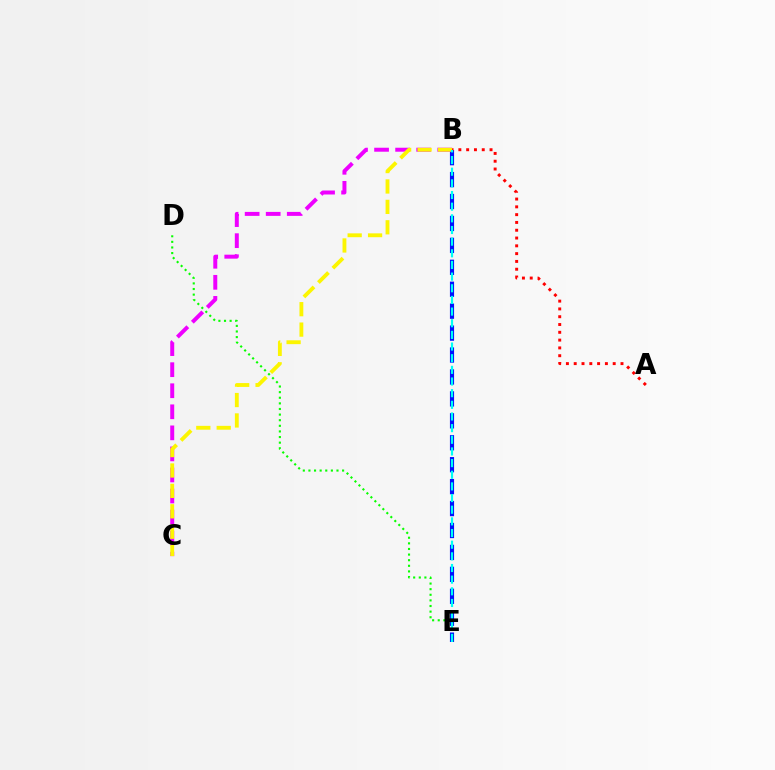{('B', 'E'): [{'color': '#0010ff', 'line_style': 'dashed', 'thickness': 2.98}, {'color': '#00fff6', 'line_style': 'dashed', 'thickness': 1.58}], ('B', 'C'): [{'color': '#ee00ff', 'line_style': 'dashed', 'thickness': 2.86}, {'color': '#fcf500', 'line_style': 'dashed', 'thickness': 2.77}], ('D', 'E'): [{'color': '#08ff00', 'line_style': 'dotted', 'thickness': 1.52}], ('A', 'B'): [{'color': '#ff0000', 'line_style': 'dotted', 'thickness': 2.12}]}